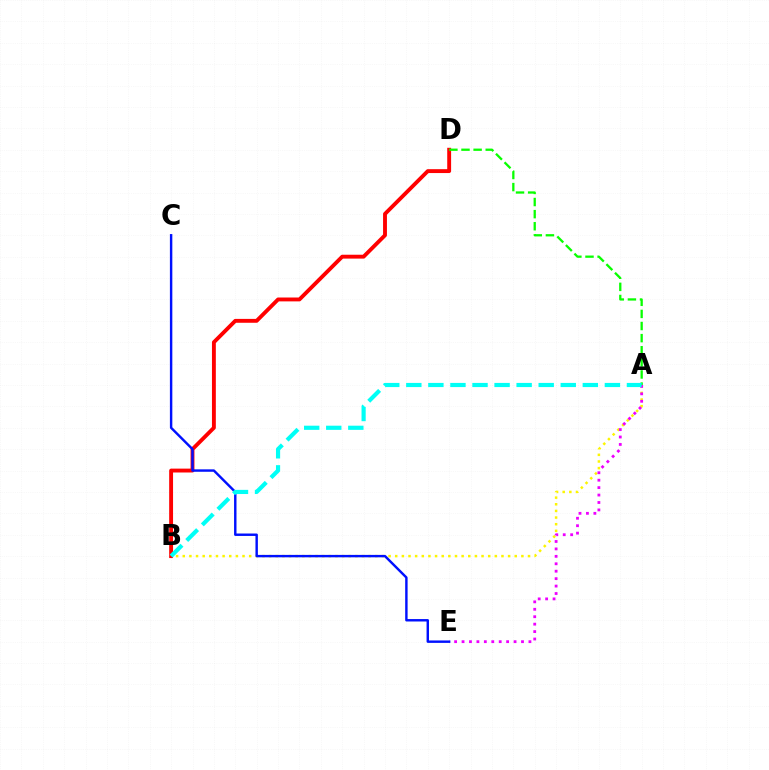{('A', 'B'): [{'color': '#fcf500', 'line_style': 'dotted', 'thickness': 1.8}, {'color': '#00fff6', 'line_style': 'dashed', 'thickness': 3.0}], ('A', 'E'): [{'color': '#ee00ff', 'line_style': 'dotted', 'thickness': 2.02}], ('B', 'D'): [{'color': '#ff0000', 'line_style': 'solid', 'thickness': 2.79}], ('C', 'E'): [{'color': '#0010ff', 'line_style': 'solid', 'thickness': 1.75}], ('A', 'D'): [{'color': '#08ff00', 'line_style': 'dashed', 'thickness': 1.65}]}